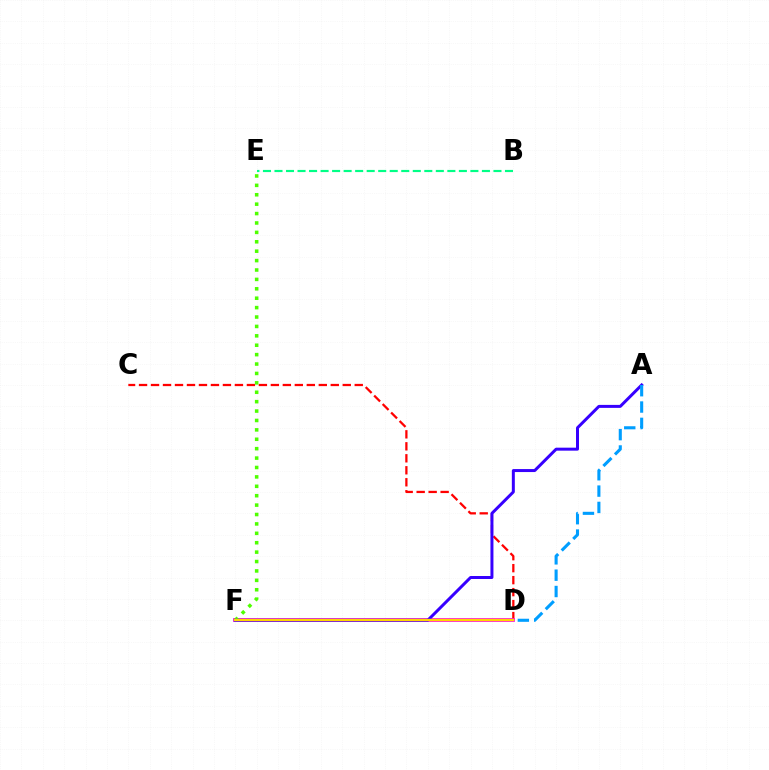{('C', 'D'): [{'color': '#ff0000', 'line_style': 'dashed', 'thickness': 1.63}], ('D', 'F'): [{'color': '#ff00ed', 'line_style': 'solid', 'thickness': 2.7}, {'color': '#ffd500', 'line_style': 'solid', 'thickness': 1.73}], ('E', 'F'): [{'color': '#4fff00', 'line_style': 'dotted', 'thickness': 2.56}], ('A', 'F'): [{'color': '#3700ff', 'line_style': 'solid', 'thickness': 2.15}], ('B', 'E'): [{'color': '#00ff86', 'line_style': 'dashed', 'thickness': 1.57}], ('A', 'D'): [{'color': '#009eff', 'line_style': 'dashed', 'thickness': 2.22}]}